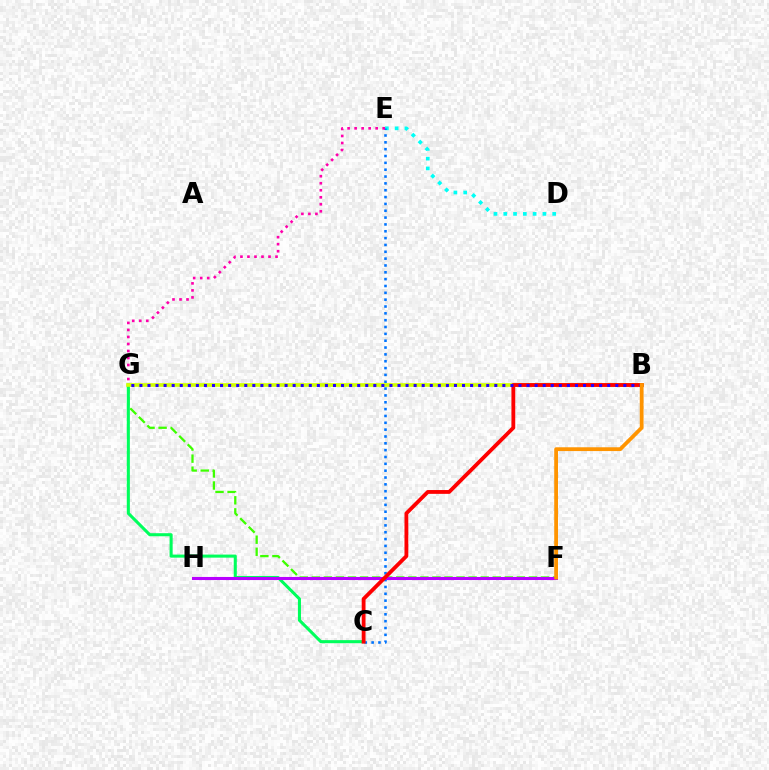{('F', 'G'): [{'color': '#3dff00', 'line_style': 'dashed', 'thickness': 1.64}], ('C', 'G'): [{'color': '#00ff5c', 'line_style': 'solid', 'thickness': 2.21}], ('D', 'E'): [{'color': '#00fff6', 'line_style': 'dotted', 'thickness': 2.66}], ('C', 'E'): [{'color': '#0074ff', 'line_style': 'dotted', 'thickness': 1.86}], ('E', 'G'): [{'color': '#ff00ac', 'line_style': 'dotted', 'thickness': 1.91}], ('F', 'H'): [{'color': '#b900ff', 'line_style': 'solid', 'thickness': 2.21}], ('B', 'G'): [{'color': '#d1ff00', 'line_style': 'solid', 'thickness': 2.62}, {'color': '#2500ff', 'line_style': 'dotted', 'thickness': 2.19}], ('B', 'C'): [{'color': '#ff0000', 'line_style': 'solid', 'thickness': 2.75}], ('B', 'F'): [{'color': '#ff9400', 'line_style': 'solid', 'thickness': 2.73}]}